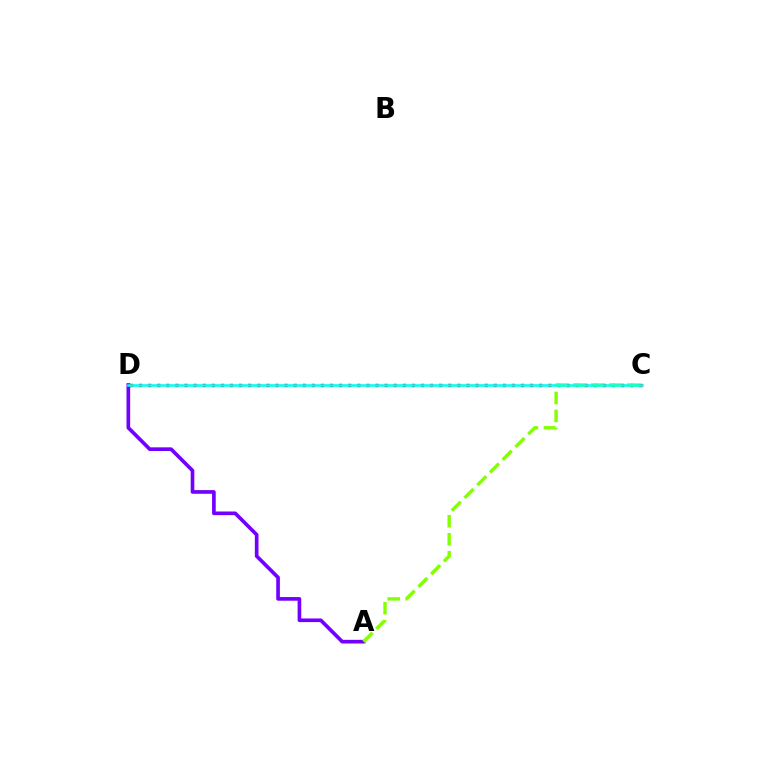{('C', 'D'): [{'color': '#ff0000', 'line_style': 'dotted', 'thickness': 2.47}, {'color': '#00fff6', 'line_style': 'solid', 'thickness': 1.86}], ('A', 'D'): [{'color': '#7200ff', 'line_style': 'solid', 'thickness': 2.63}], ('A', 'C'): [{'color': '#84ff00', 'line_style': 'dashed', 'thickness': 2.45}]}